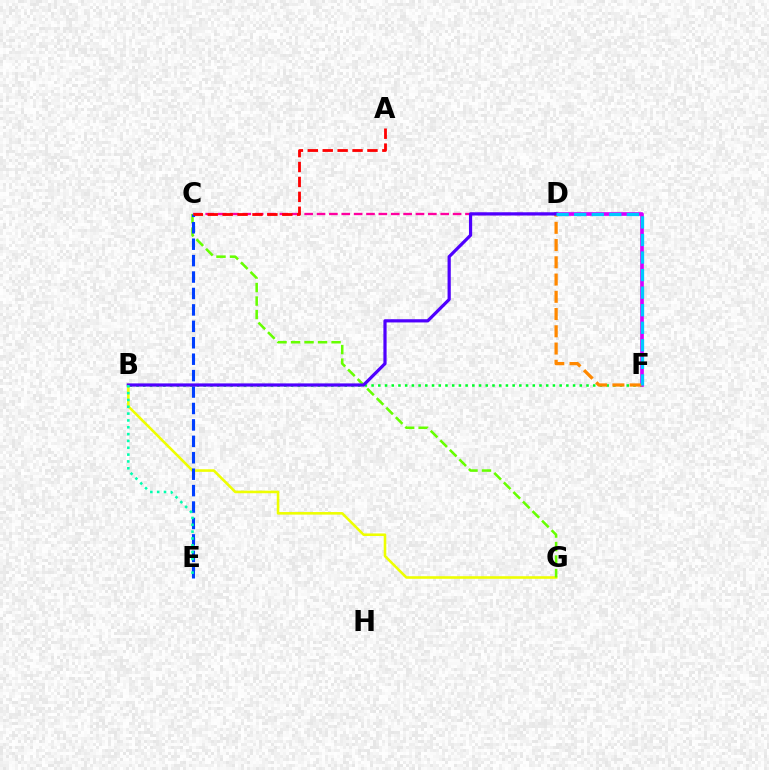{('C', 'D'): [{'color': '#ff00a0', 'line_style': 'dashed', 'thickness': 1.68}], ('B', 'G'): [{'color': '#eeff00', 'line_style': 'solid', 'thickness': 1.86}], ('B', 'F'): [{'color': '#00ff27', 'line_style': 'dotted', 'thickness': 1.82}], ('C', 'G'): [{'color': '#66ff00', 'line_style': 'dashed', 'thickness': 1.83}], ('D', 'F'): [{'color': '#d600ff', 'line_style': 'solid', 'thickness': 2.64}, {'color': '#ff8800', 'line_style': 'dashed', 'thickness': 2.34}, {'color': '#00c7ff', 'line_style': 'dashed', 'thickness': 2.39}], ('C', 'E'): [{'color': '#003fff', 'line_style': 'dashed', 'thickness': 2.23}], ('A', 'C'): [{'color': '#ff0000', 'line_style': 'dashed', 'thickness': 2.03}], ('B', 'D'): [{'color': '#4f00ff', 'line_style': 'solid', 'thickness': 2.31}], ('B', 'E'): [{'color': '#00ffaf', 'line_style': 'dotted', 'thickness': 1.86}]}